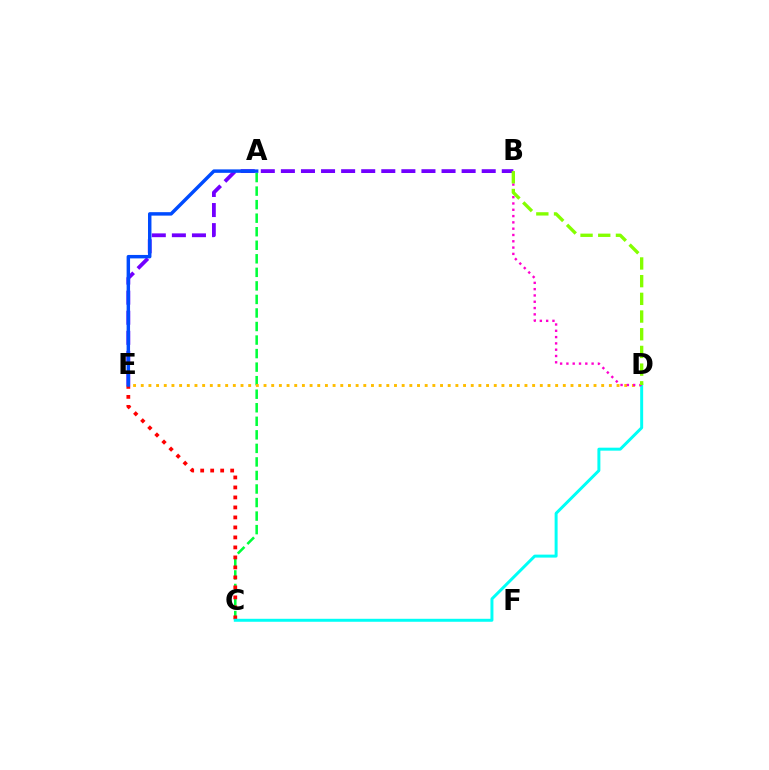{('A', 'C'): [{'color': '#00ff39', 'line_style': 'dashed', 'thickness': 1.84}], ('B', 'E'): [{'color': '#7200ff', 'line_style': 'dashed', 'thickness': 2.73}], ('C', 'E'): [{'color': '#ff0000', 'line_style': 'dotted', 'thickness': 2.72}], ('A', 'E'): [{'color': '#004bff', 'line_style': 'solid', 'thickness': 2.49}], ('D', 'E'): [{'color': '#ffbd00', 'line_style': 'dotted', 'thickness': 2.08}], ('C', 'D'): [{'color': '#00fff6', 'line_style': 'solid', 'thickness': 2.14}], ('B', 'D'): [{'color': '#ff00cf', 'line_style': 'dotted', 'thickness': 1.71}, {'color': '#84ff00', 'line_style': 'dashed', 'thickness': 2.4}]}